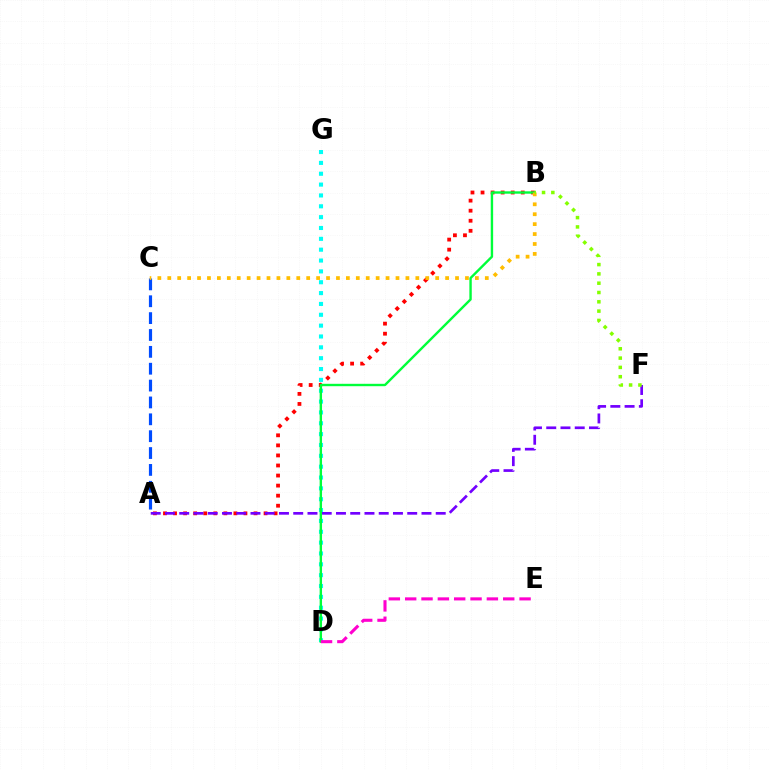{('D', 'G'): [{'color': '#00fff6', 'line_style': 'dotted', 'thickness': 2.95}], ('A', 'C'): [{'color': '#004bff', 'line_style': 'dashed', 'thickness': 2.29}], ('A', 'B'): [{'color': '#ff0000', 'line_style': 'dotted', 'thickness': 2.73}], ('A', 'F'): [{'color': '#7200ff', 'line_style': 'dashed', 'thickness': 1.94}], ('B', 'D'): [{'color': '#00ff39', 'line_style': 'solid', 'thickness': 1.72}], ('B', 'C'): [{'color': '#ffbd00', 'line_style': 'dotted', 'thickness': 2.7}], ('B', 'F'): [{'color': '#84ff00', 'line_style': 'dotted', 'thickness': 2.53}], ('D', 'E'): [{'color': '#ff00cf', 'line_style': 'dashed', 'thickness': 2.22}]}